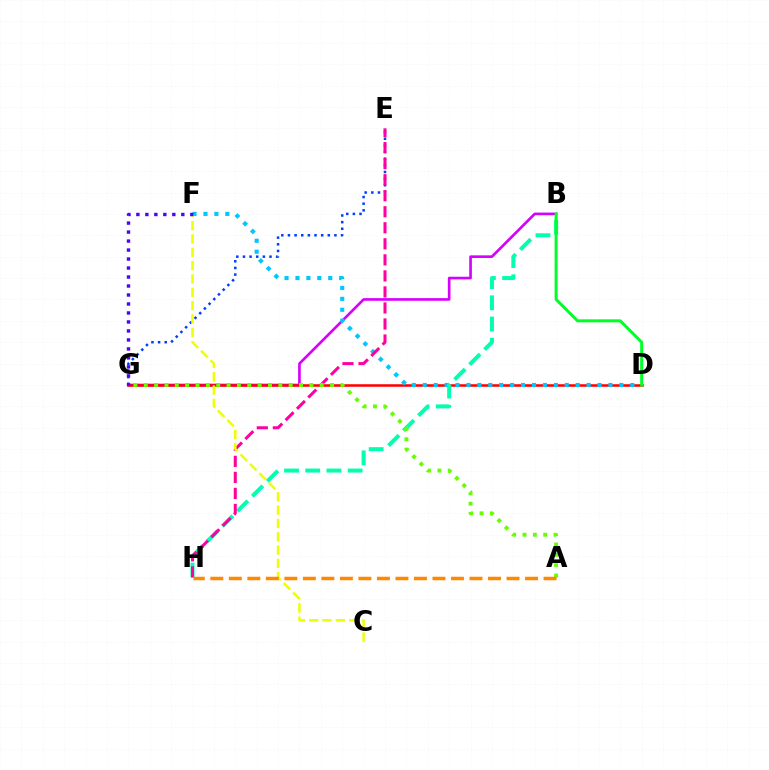{('B', 'G'): [{'color': '#d600ff', 'line_style': 'solid', 'thickness': 1.91}], ('D', 'G'): [{'color': '#ff0000', 'line_style': 'solid', 'thickness': 1.83}], ('D', 'F'): [{'color': '#00c7ff', 'line_style': 'dotted', 'thickness': 2.97}], ('B', 'H'): [{'color': '#00ffaf', 'line_style': 'dashed', 'thickness': 2.88}], ('E', 'G'): [{'color': '#003fff', 'line_style': 'dotted', 'thickness': 1.8}], ('E', 'H'): [{'color': '#ff00a0', 'line_style': 'dashed', 'thickness': 2.18}], ('C', 'F'): [{'color': '#eeff00', 'line_style': 'dashed', 'thickness': 1.81}], ('A', 'G'): [{'color': '#66ff00', 'line_style': 'dotted', 'thickness': 2.81}], ('F', 'G'): [{'color': '#4f00ff', 'line_style': 'dotted', 'thickness': 2.44}], ('B', 'D'): [{'color': '#00ff27', 'line_style': 'solid', 'thickness': 2.15}], ('A', 'H'): [{'color': '#ff8800', 'line_style': 'dashed', 'thickness': 2.51}]}